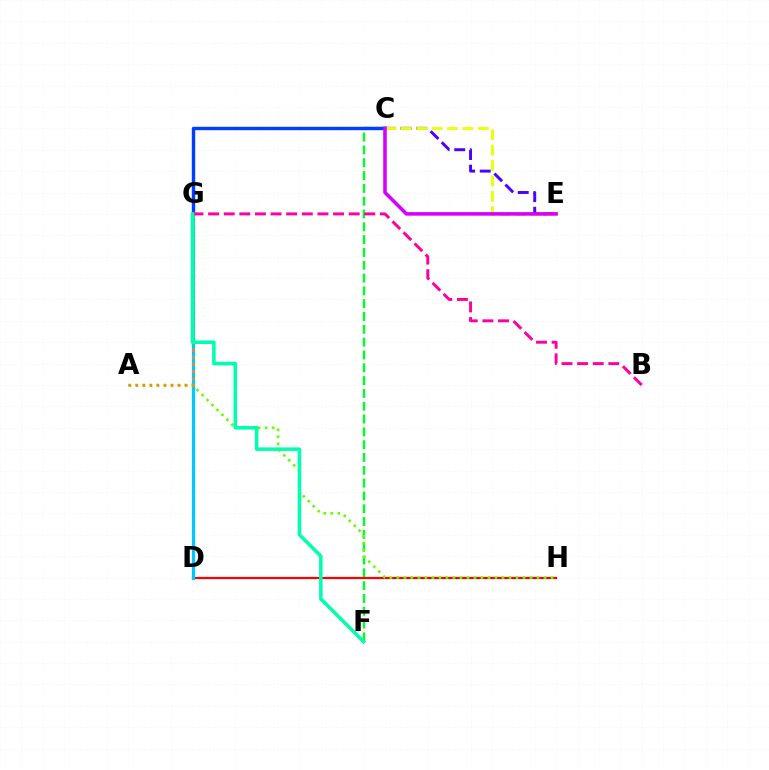{('C', 'E'): [{'color': '#4f00ff', 'line_style': 'dashed', 'thickness': 2.12}, {'color': '#eeff00', 'line_style': 'dashed', 'thickness': 2.09}, {'color': '#d600ff', 'line_style': 'solid', 'thickness': 2.57}], ('C', 'F'): [{'color': '#00ff27', 'line_style': 'dashed', 'thickness': 1.74}], ('D', 'H'): [{'color': '#ff0000', 'line_style': 'solid', 'thickness': 1.61}], ('D', 'G'): [{'color': '#00c7ff', 'line_style': 'solid', 'thickness': 2.35}], ('C', 'G'): [{'color': '#003fff', 'line_style': 'solid', 'thickness': 2.47}], ('A', 'H'): [{'color': '#66ff00', 'line_style': 'dotted', 'thickness': 1.9}], ('B', 'G'): [{'color': '#ff00a0', 'line_style': 'dashed', 'thickness': 2.12}], ('A', 'G'): [{'color': '#ff8800', 'line_style': 'dotted', 'thickness': 1.92}], ('F', 'G'): [{'color': '#00ffaf', 'line_style': 'solid', 'thickness': 2.54}]}